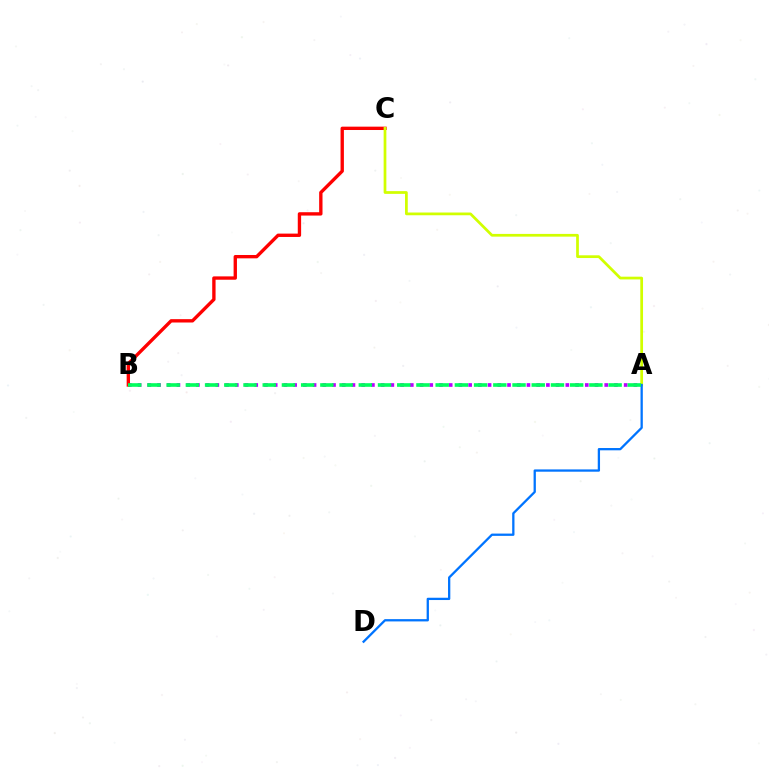{('A', 'B'): [{'color': '#b900ff', 'line_style': 'dotted', 'thickness': 2.64}, {'color': '#00ff5c', 'line_style': 'dashed', 'thickness': 2.61}], ('B', 'C'): [{'color': '#ff0000', 'line_style': 'solid', 'thickness': 2.41}], ('A', 'C'): [{'color': '#d1ff00', 'line_style': 'solid', 'thickness': 1.97}], ('A', 'D'): [{'color': '#0074ff', 'line_style': 'solid', 'thickness': 1.65}]}